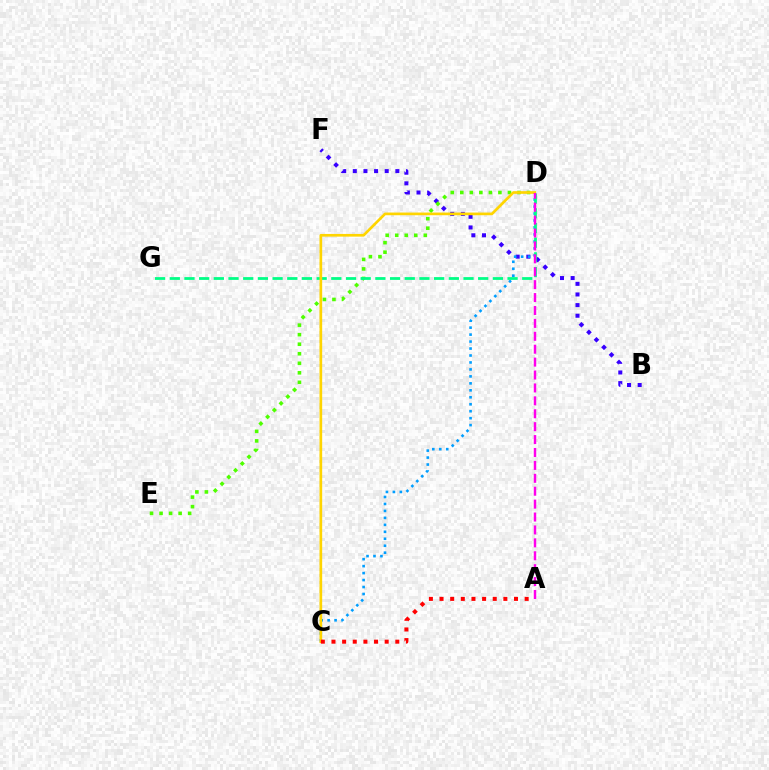{('B', 'F'): [{'color': '#3700ff', 'line_style': 'dotted', 'thickness': 2.89}], ('C', 'D'): [{'color': '#009eff', 'line_style': 'dotted', 'thickness': 1.89}, {'color': '#ffd500', 'line_style': 'solid', 'thickness': 1.93}], ('D', 'E'): [{'color': '#4fff00', 'line_style': 'dotted', 'thickness': 2.59}], ('D', 'G'): [{'color': '#00ff86', 'line_style': 'dashed', 'thickness': 2.0}], ('A', 'D'): [{'color': '#ff00ed', 'line_style': 'dashed', 'thickness': 1.75}], ('A', 'C'): [{'color': '#ff0000', 'line_style': 'dotted', 'thickness': 2.89}]}